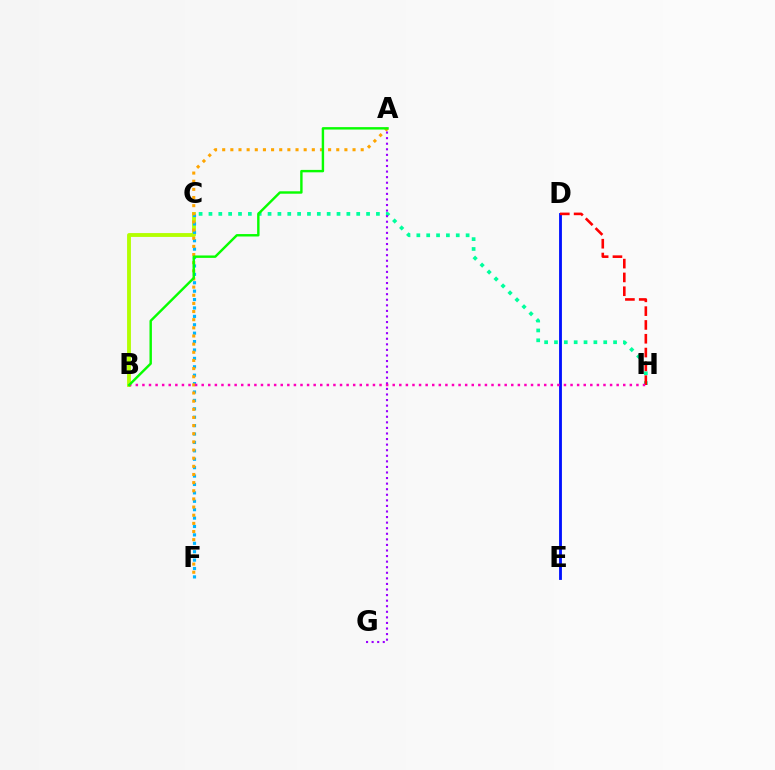{('B', 'C'): [{'color': '#b3ff00', 'line_style': 'solid', 'thickness': 2.77}], ('C', 'H'): [{'color': '#00ff9d', 'line_style': 'dotted', 'thickness': 2.68}], ('C', 'F'): [{'color': '#00b5ff', 'line_style': 'dotted', 'thickness': 2.28}], ('D', 'E'): [{'color': '#0010ff', 'line_style': 'solid', 'thickness': 2.04}], ('A', 'F'): [{'color': '#ffa500', 'line_style': 'dotted', 'thickness': 2.21}], ('D', 'H'): [{'color': '#ff0000', 'line_style': 'dashed', 'thickness': 1.88}], ('A', 'G'): [{'color': '#9b00ff', 'line_style': 'dotted', 'thickness': 1.51}], ('B', 'H'): [{'color': '#ff00bd', 'line_style': 'dotted', 'thickness': 1.79}], ('A', 'B'): [{'color': '#08ff00', 'line_style': 'solid', 'thickness': 1.74}]}